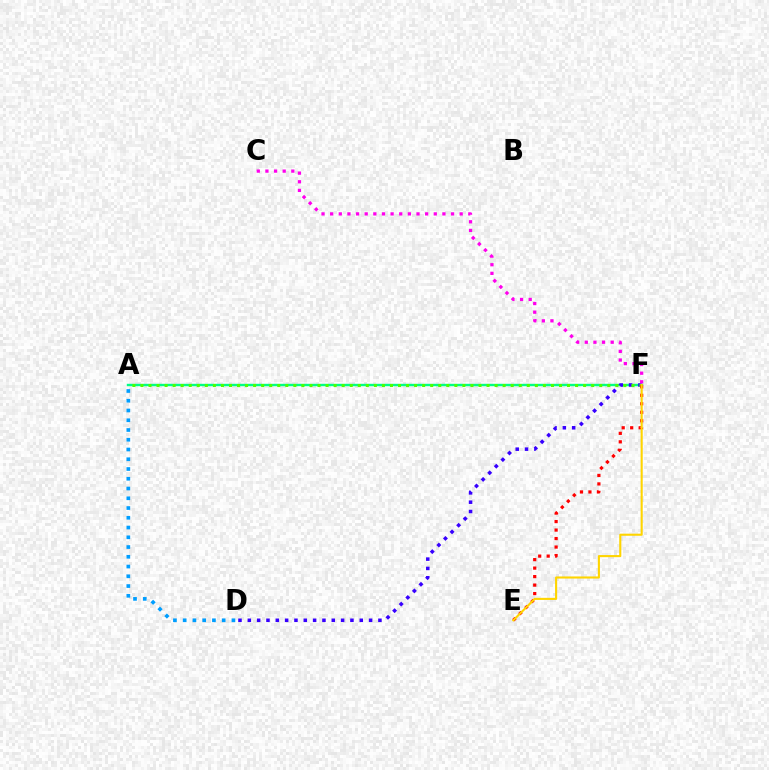{('A', 'D'): [{'color': '#009eff', 'line_style': 'dotted', 'thickness': 2.65}], ('A', 'F'): [{'color': '#00ff86', 'line_style': 'solid', 'thickness': 1.73}, {'color': '#4fff00', 'line_style': 'dotted', 'thickness': 2.19}], ('D', 'F'): [{'color': '#3700ff', 'line_style': 'dotted', 'thickness': 2.53}], ('E', 'F'): [{'color': '#ff0000', 'line_style': 'dotted', 'thickness': 2.31}, {'color': '#ffd500', 'line_style': 'solid', 'thickness': 1.51}], ('C', 'F'): [{'color': '#ff00ed', 'line_style': 'dotted', 'thickness': 2.35}]}